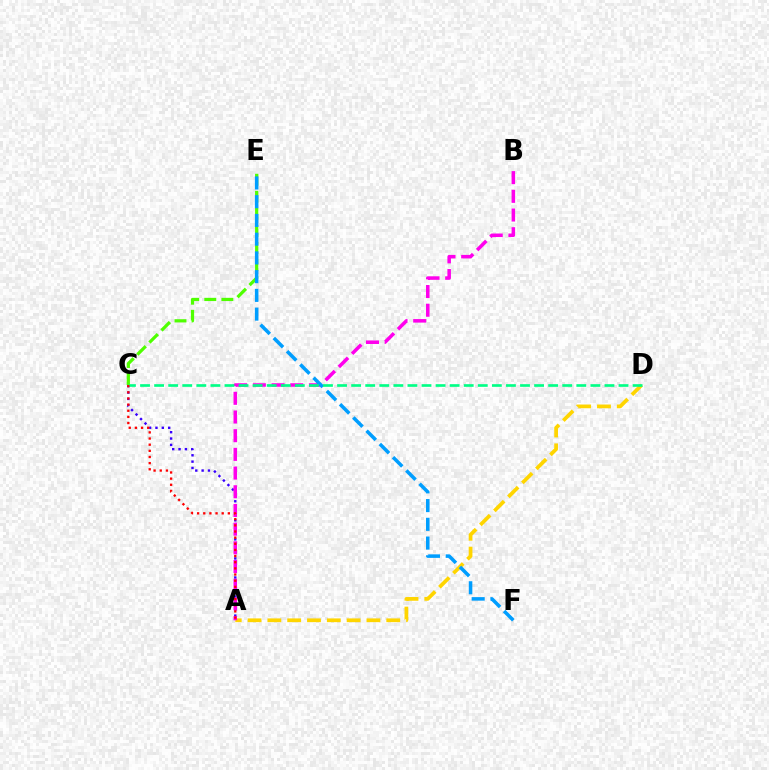{('C', 'E'): [{'color': '#4fff00', 'line_style': 'dashed', 'thickness': 2.32}], ('A', 'D'): [{'color': '#ffd500', 'line_style': 'dashed', 'thickness': 2.69}], ('A', 'C'): [{'color': '#3700ff', 'line_style': 'dotted', 'thickness': 1.73}, {'color': '#ff0000', 'line_style': 'dotted', 'thickness': 1.67}], ('A', 'B'): [{'color': '#ff00ed', 'line_style': 'dashed', 'thickness': 2.54}], ('E', 'F'): [{'color': '#009eff', 'line_style': 'dashed', 'thickness': 2.55}], ('C', 'D'): [{'color': '#00ff86', 'line_style': 'dashed', 'thickness': 1.91}]}